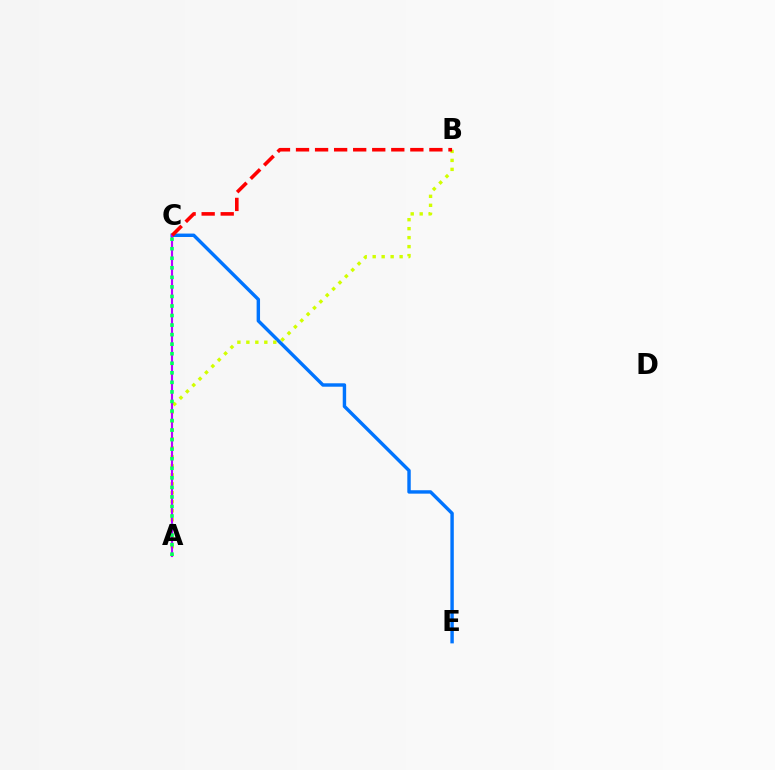{('C', 'E'): [{'color': '#0074ff', 'line_style': 'solid', 'thickness': 2.46}], ('A', 'B'): [{'color': '#d1ff00', 'line_style': 'dotted', 'thickness': 2.44}], ('A', 'C'): [{'color': '#b900ff', 'line_style': 'solid', 'thickness': 1.53}, {'color': '#00ff5c', 'line_style': 'dotted', 'thickness': 2.59}], ('B', 'C'): [{'color': '#ff0000', 'line_style': 'dashed', 'thickness': 2.59}]}